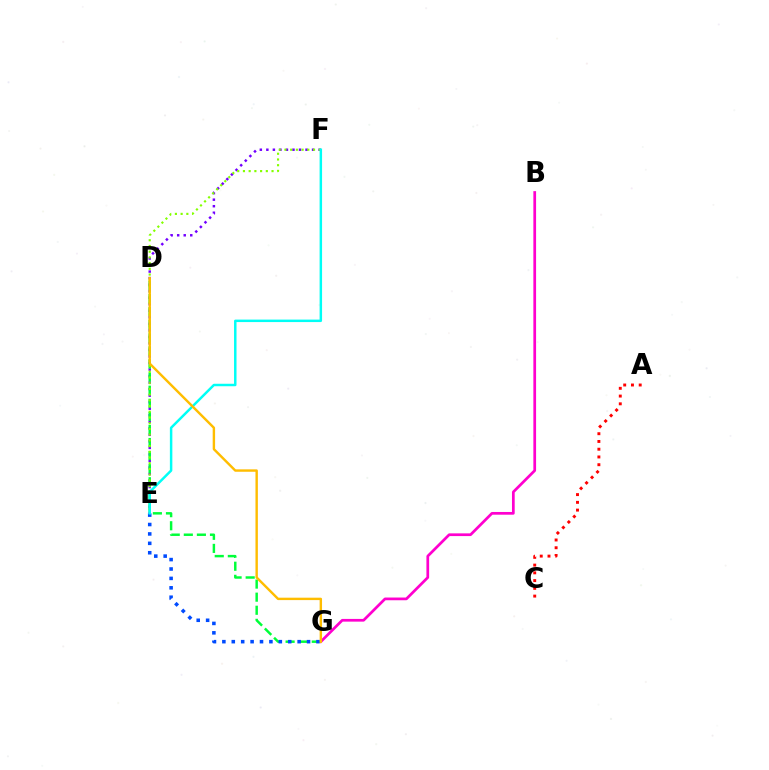{('B', 'G'): [{'color': '#ff00cf', 'line_style': 'solid', 'thickness': 1.96}], ('E', 'F'): [{'color': '#7200ff', 'line_style': 'dotted', 'thickness': 1.77}, {'color': '#84ff00', 'line_style': 'dotted', 'thickness': 1.55}, {'color': '#00fff6', 'line_style': 'solid', 'thickness': 1.78}], ('D', 'G'): [{'color': '#00ff39', 'line_style': 'dashed', 'thickness': 1.78}, {'color': '#ffbd00', 'line_style': 'solid', 'thickness': 1.74}], ('E', 'G'): [{'color': '#004bff', 'line_style': 'dotted', 'thickness': 2.56}], ('A', 'C'): [{'color': '#ff0000', 'line_style': 'dotted', 'thickness': 2.11}]}